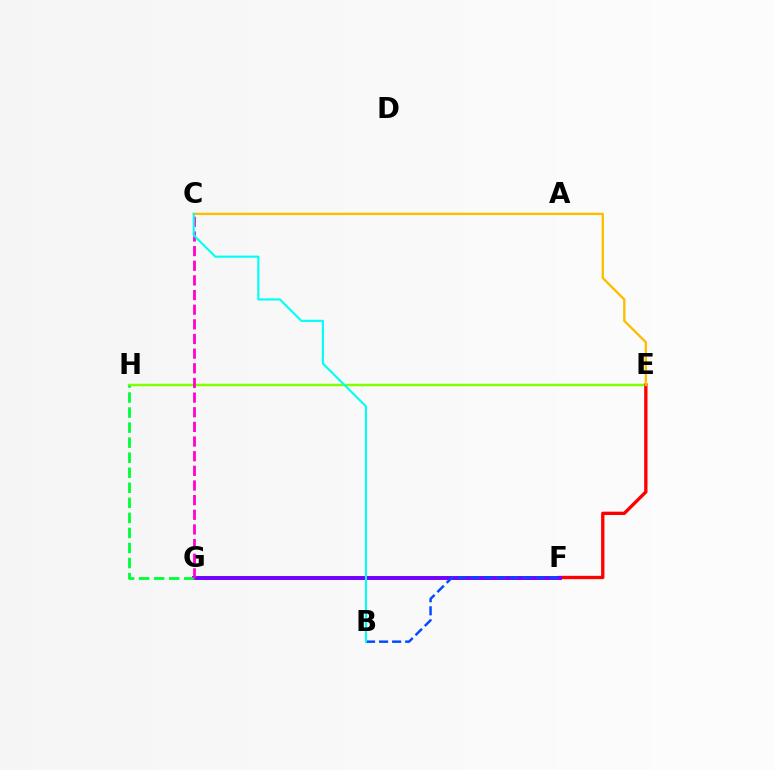{('E', 'H'): [{'color': '#84ff00', 'line_style': 'solid', 'thickness': 1.79}], ('E', 'F'): [{'color': '#ff0000', 'line_style': 'solid', 'thickness': 2.4}], ('F', 'G'): [{'color': '#7200ff', 'line_style': 'solid', 'thickness': 2.83}], ('G', 'H'): [{'color': '#00ff39', 'line_style': 'dashed', 'thickness': 2.04}], ('B', 'F'): [{'color': '#004bff', 'line_style': 'dashed', 'thickness': 1.77}], ('C', 'G'): [{'color': '#ff00cf', 'line_style': 'dashed', 'thickness': 1.99}], ('C', 'E'): [{'color': '#ffbd00', 'line_style': 'solid', 'thickness': 1.69}], ('B', 'C'): [{'color': '#00fff6', 'line_style': 'solid', 'thickness': 1.52}]}